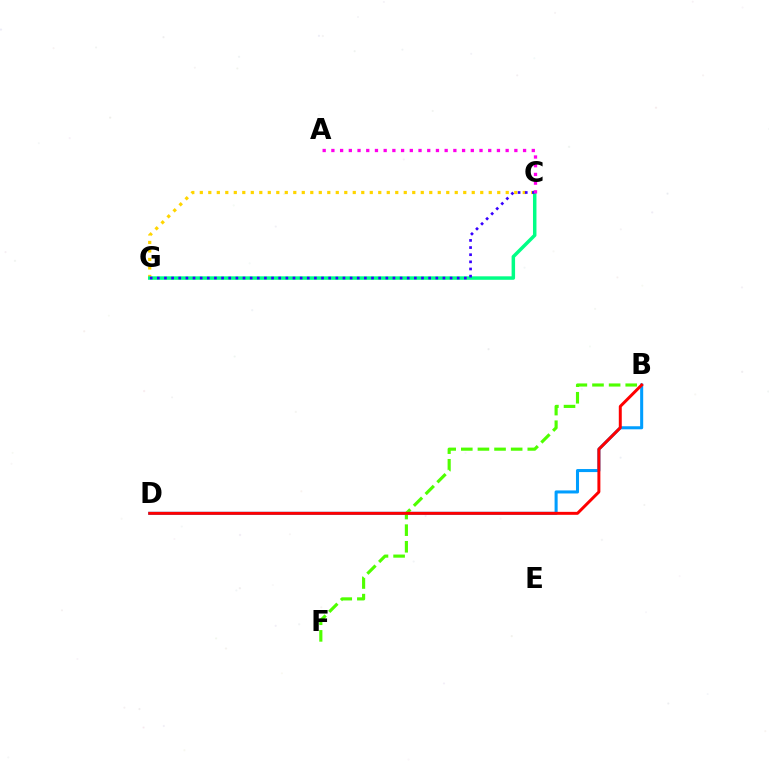{('B', 'D'): [{'color': '#009eff', 'line_style': 'solid', 'thickness': 2.19}, {'color': '#ff0000', 'line_style': 'solid', 'thickness': 2.14}], ('C', 'G'): [{'color': '#ffd500', 'line_style': 'dotted', 'thickness': 2.31}, {'color': '#00ff86', 'line_style': 'solid', 'thickness': 2.51}, {'color': '#3700ff', 'line_style': 'dotted', 'thickness': 1.94}], ('B', 'F'): [{'color': '#4fff00', 'line_style': 'dashed', 'thickness': 2.26}], ('A', 'C'): [{'color': '#ff00ed', 'line_style': 'dotted', 'thickness': 2.37}]}